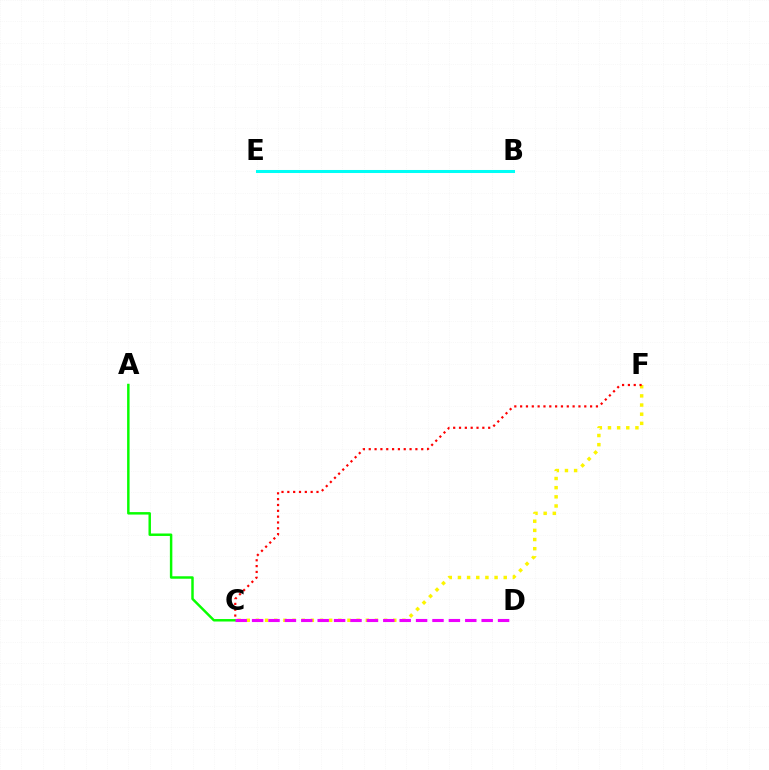{('B', 'E'): [{'color': '#0010ff', 'line_style': 'dotted', 'thickness': 1.97}, {'color': '#00fff6', 'line_style': 'solid', 'thickness': 2.19}], ('A', 'C'): [{'color': '#08ff00', 'line_style': 'solid', 'thickness': 1.77}], ('C', 'F'): [{'color': '#fcf500', 'line_style': 'dotted', 'thickness': 2.49}, {'color': '#ff0000', 'line_style': 'dotted', 'thickness': 1.58}], ('C', 'D'): [{'color': '#ee00ff', 'line_style': 'dashed', 'thickness': 2.23}]}